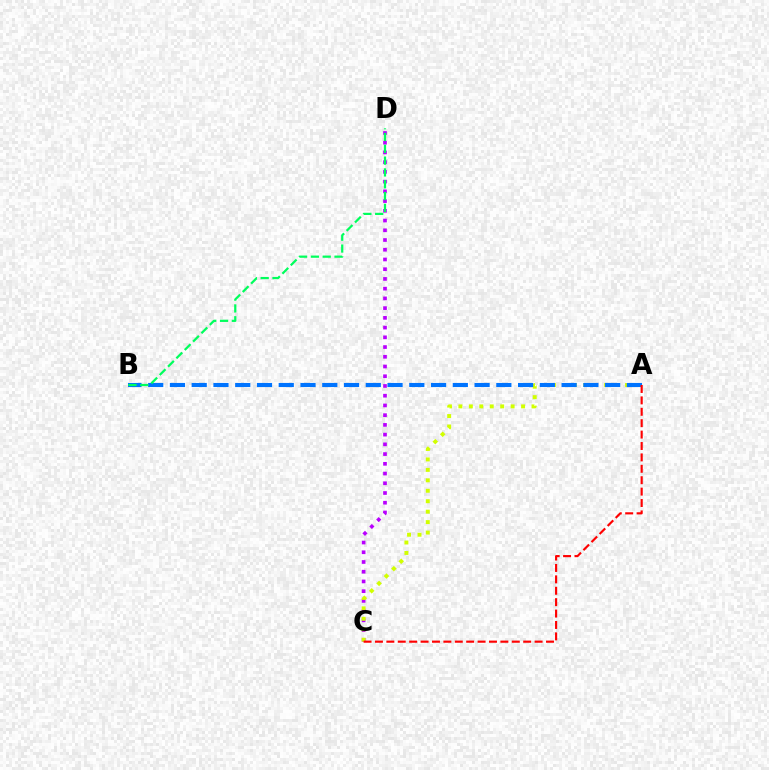{('C', 'D'): [{'color': '#b900ff', 'line_style': 'dotted', 'thickness': 2.64}], ('A', 'C'): [{'color': '#d1ff00', 'line_style': 'dotted', 'thickness': 2.84}, {'color': '#ff0000', 'line_style': 'dashed', 'thickness': 1.55}], ('A', 'B'): [{'color': '#0074ff', 'line_style': 'dashed', 'thickness': 2.96}], ('B', 'D'): [{'color': '#00ff5c', 'line_style': 'dashed', 'thickness': 1.61}]}